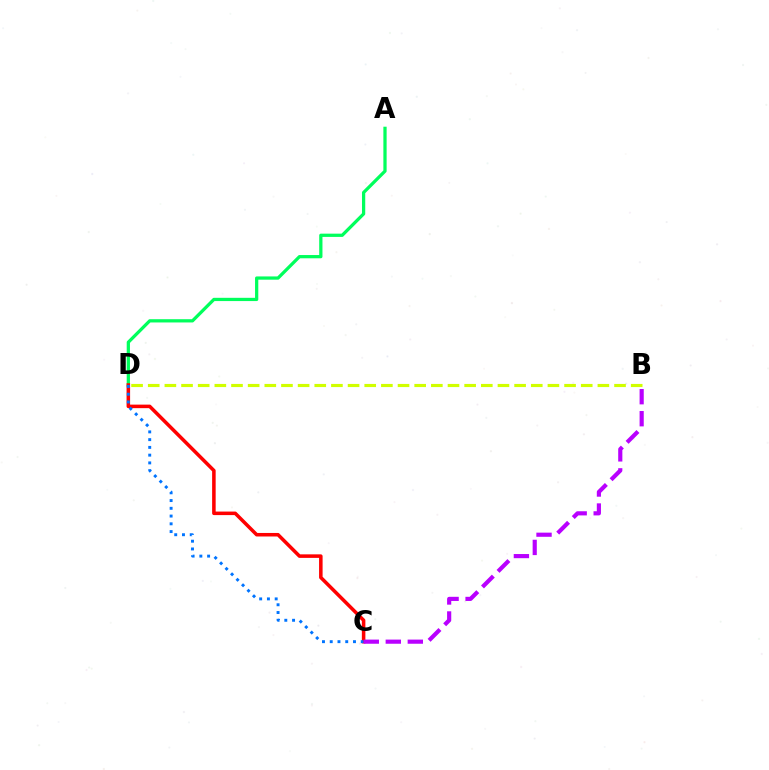{('B', 'D'): [{'color': '#d1ff00', 'line_style': 'dashed', 'thickness': 2.26}], ('A', 'D'): [{'color': '#00ff5c', 'line_style': 'solid', 'thickness': 2.34}], ('C', 'D'): [{'color': '#ff0000', 'line_style': 'solid', 'thickness': 2.54}, {'color': '#0074ff', 'line_style': 'dotted', 'thickness': 2.11}], ('B', 'C'): [{'color': '#b900ff', 'line_style': 'dashed', 'thickness': 2.99}]}